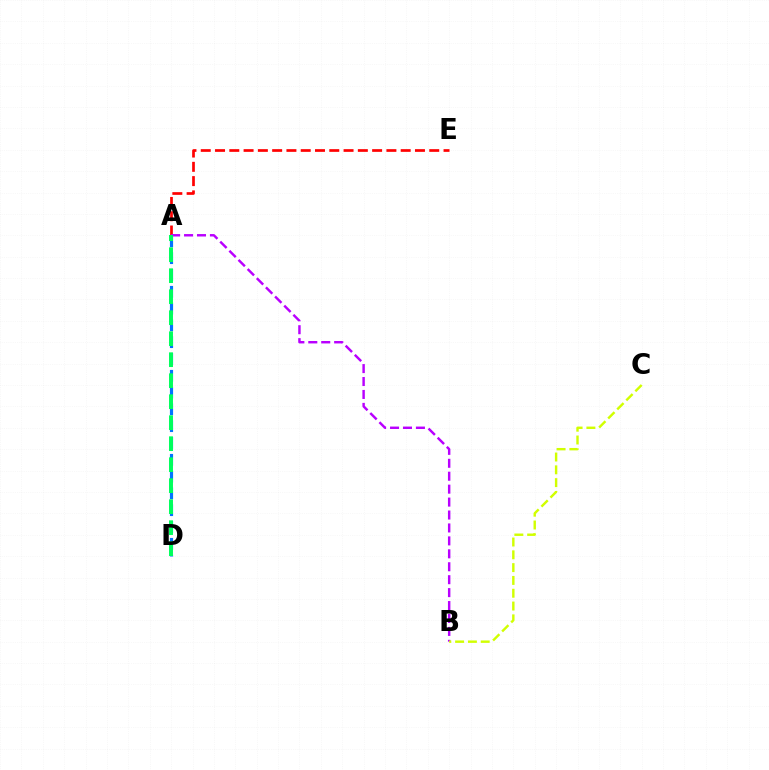{('A', 'E'): [{'color': '#ff0000', 'line_style': 'dashed', 'thickness': 1.94}], ('A', 'B'): [{'color': '#b900ff', 'line_style': 'dashed', 'thickness': 1.76}], ('B', 'C'): [{'color': '#d1ff00', 'line_style': 'dashed', 'thickness': 1.74}], ('A', 'D'): [{'color': '#0074ff', 'line_style': 'dashed', 'thickness': 2.28}, {'color': '#00ff5c', 'line_style': 'dashed', 'thickness': 2.85}]}